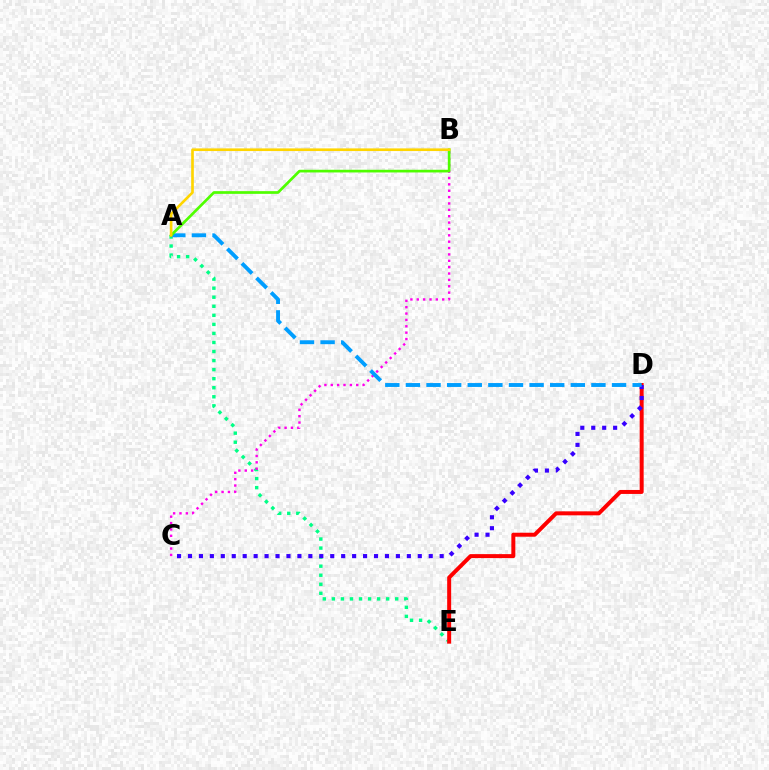{('A', 'E'): [{'color': '#00ff86', 'line_style': 'dotted', 'thickness': 2.46}], ('D', 'E'): [{'color': '#ff0000', 'line_style': 'solid', 'thickness': 2.87}], ('B', 'C'): [{'color': '#ff00ed', 'line_style': 'dotted', 'thickness': 1.73}], ('C', 'D'): [{'color': '#3700ff', 'line_style': 'dotted', 'thickness': 2.97}], ('A', 'D'): [{'color': '#009eff', 'line_style': 'dashed', 'thickness': 2.8}], ('A', 'B'): [{'color': '#4fff00', 'line_style': 'solid', 'thickness': 1.94}, {'color': '#ffd500', 'line_style': 'solid', 'thickness': 1.91}]}